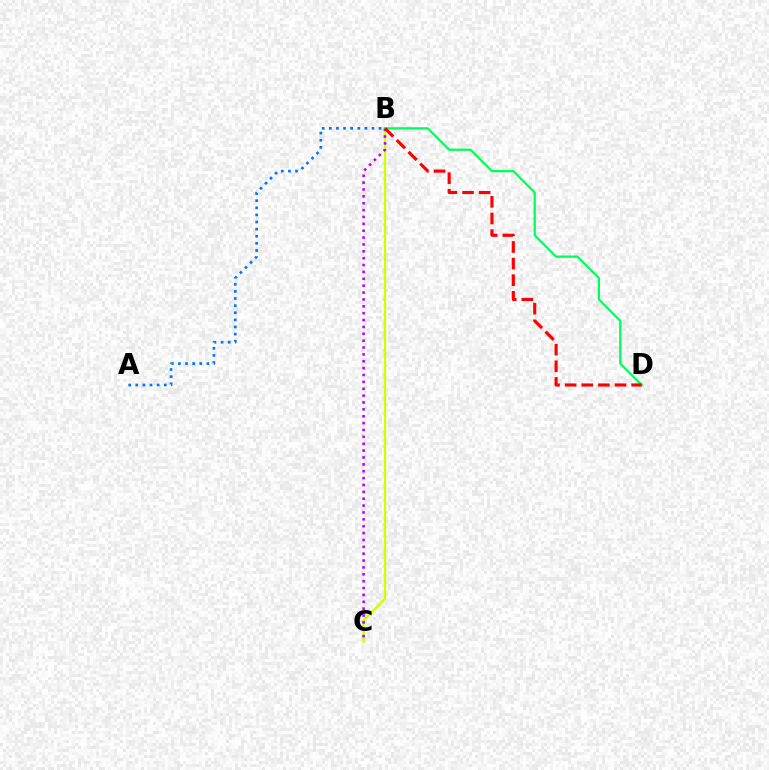{('B', 'C'): [{'color': '#d1ff00', 'line_style': 'solid', 'thickness': 1.69}, {'color': '#b900ff', 'line_style': 'dotted', 'thickness': 1.87}], ('A', 'B'): [{'color': '#0074ff', 'line_style': 'dotted', 'thickness': 1.93}], ('B', 'D'): [{'color': '#00ff5c', 'line_style': 'solid', 'thickness': 1.63}, {'color': '#ff0000', 'line_style': 'dashed', 'thickness': 2.26}]}